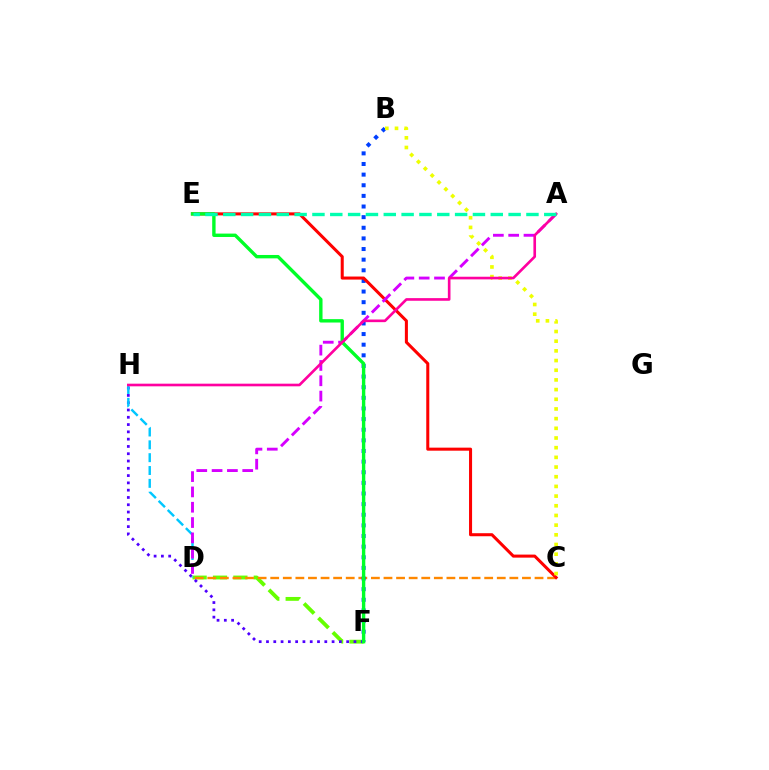{('D', 'F'): [{'color': '#66ff00', 'line_style': 'dashed', 'thickness': 2.77}], ('C', 'D'): [{'color': '#ff8800', 'line_style': 'dashed', 'thickness': 1.71}], ('B', 'F'): [{'color': '#003fff', 'line_style': 'dotted', 'thickness': 2.89}], ('C', 'E'): [{'color': '#ff0000', 'line_style': 'solid', 'thickness': 2.19}], ('F', 'H'): [{'color': '#4f00ff', 'line_style': 'dotted', 'thickness': 1.98}], ('D', 'H'): [{'color': '#00c7ff', 'line_style': 'dashed', 'thickness': 1.74}], ('B', 'C'): [{'color': '#eeff00', 'line_style': 'dotted', 'thickness': 2.63}], ('A', 'D'): [{'color': '#d600ff', 'line_style': 'dashed', 'thickness': 2.08}], ('E', 'F'): [{'color': '#00ff27', 'line_style': 'solid', 'thickness': 2.44}], ('A', 'H'): [{'color': '#ff00a0', 'line_style': 'solid', 'thickness': 1.9}], ('A', 'E'): [{'color': '#00ffaf', 'line_style': 'dashed', 'thickness': 2.42}]}